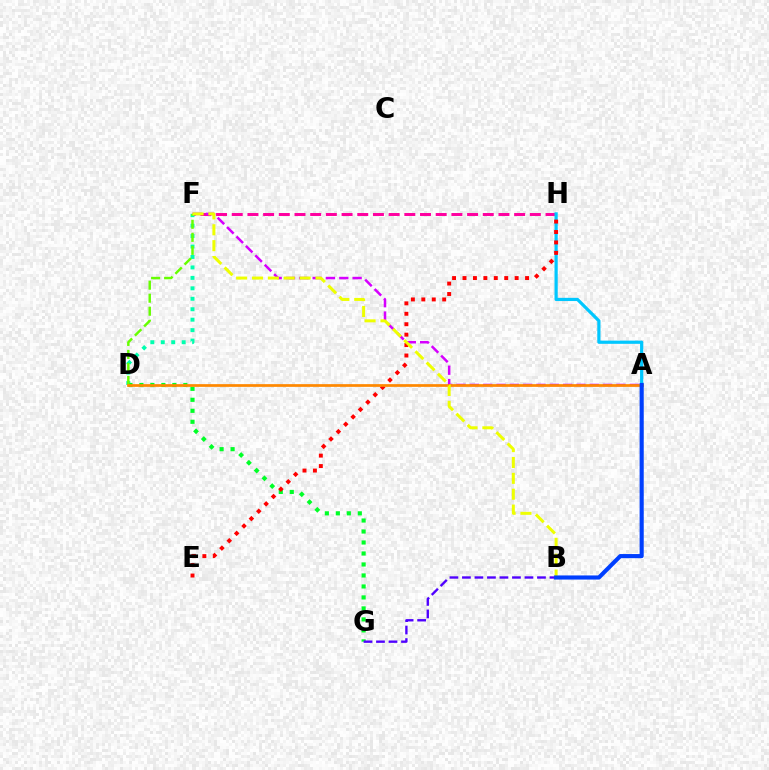{('F', 'H'): [{'color': '#ff00a0', 'line_style': 'dashed', 'thickness': 2.13}], ('D', 'F'): [{'color': '#00ffaf', 'line_style': 'dotted', 'thickness': 2.84}, {'color': '#66ff00', 'line_style': 'dashed', 'thickness': 1.77}], ('A', 'F'): [{'color': '#d600ff', 'line_style': 'dashed', 'thickness': 1.81}], ('D', 'G'): [{'color': '#00ff27', 'line_style': 'dotted', 'thickness': 2.99}], ('A', 'H'): [{'color': '#00c7ff', 'line_style': 'solid', 'thickness': 2.31}], ('E', 'H'): [{'color': '#ff0000', 'line_style': 'dotted', 'thickness': 2.83}], ('B', 'G'): [{'color': '#4f00ff', 'line_style': 'dashed', 'thickness': 1.7}], ('A', 'D'): [{'color': '#ff8800', 'line_style': 'solid', 'thickness': 1.96}], ('B', 'F'): [{'color': '#eeff00', 'line_style': 'dashed', 'thickness': 2.16}], ('A', 'B'): [{'color': '#003fff', 'line_style': 'solid', 'thickness': 2.97}]}